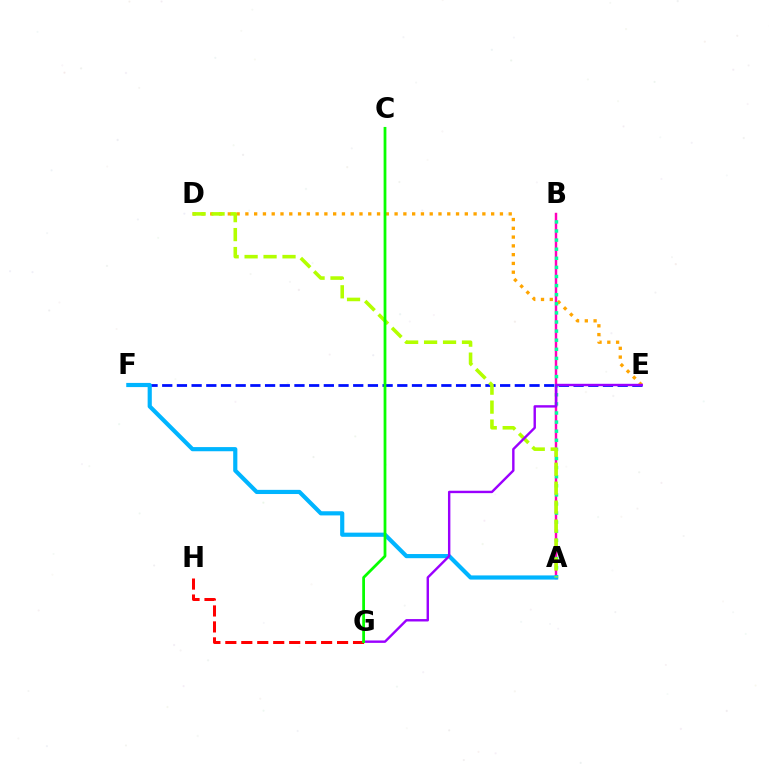{('A', 'B'): [{'color': '#ff00bd', 'line_style': 'solid', 'thickness': 1.76}, {'color': '#00ff9d', 'line_style': 'dotted', 'thickness': 2.47}], ('D', 'E'): [{'color': '#ffa500', 'line_style': 'dotted', 'thickness': 2.38}], ('E', 'F'): [{'color': '#0010ff', 'line_style': 'dashed', 'thickness': 2.0}], ('A', 'F'): [{'color': '#00b5ff', 'line_style': 'solid', 'thickness': 3.0}], ('A', 'D'): [{'color': '#b3ff00', 'line_style': 'dashed', 'thickness': 2.57}], ('G', 'H'): [{'color': '#ff0000', 'line_style': 'dashed', 'thickness': 2.17}], ('E', 'G'): [{'color': '#9b00ff', 'line_style': 'solid', 'thickness': 1.73}], ('C', 'G'): [{'color': '#08ff00', 'line_style': 'solid', 'thickness': 2.0}]}